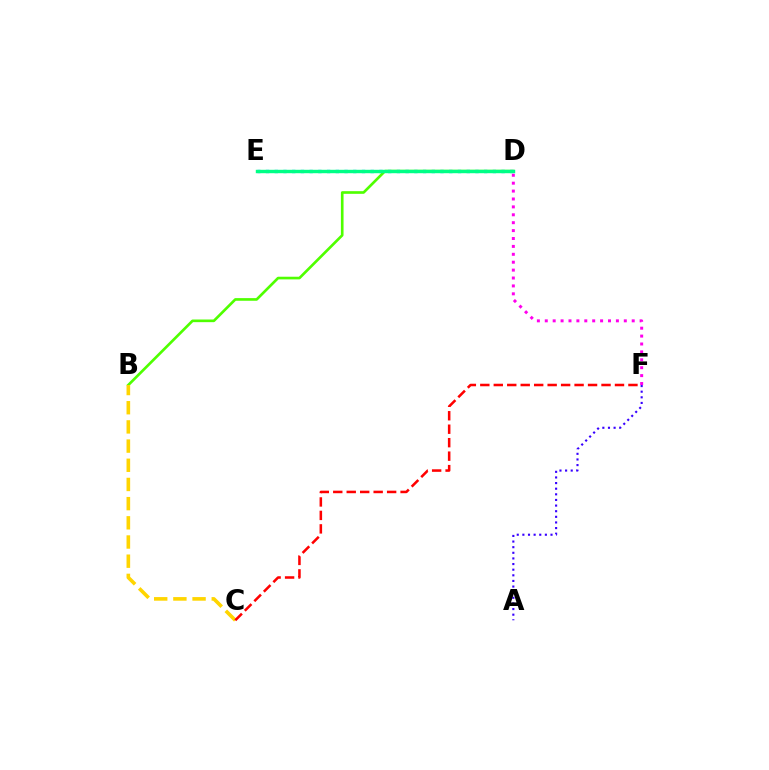{('B', 'D'): [{'color': '#4fff00', 'line_style': 'solid', 'thickness': 1.91}], ('B', 'C'): [{'color': '#ffd500', 'line_style': 'dashed', 'thickness': 2.61}], ('C', 'F'): [{'color': '#ff0000', 'line_style': 'dashed', 'thickness': 1.83}], ('A', 'F'): [{'color': '#3700ff', 'line_style': 'dotted', 'thickness': 1.53}], ('D', 'E'): [{'color': '#009eff', 'line_style': 'dotted', 'thickness': 2.37}, {'color': '#00ff86', 'line_style': 'solid', 'thickness': 2.46}], ('D', 'F'): [{'color': '#ff00ed', 'line_style': 'dotted', 'thickness': 2.15}]}